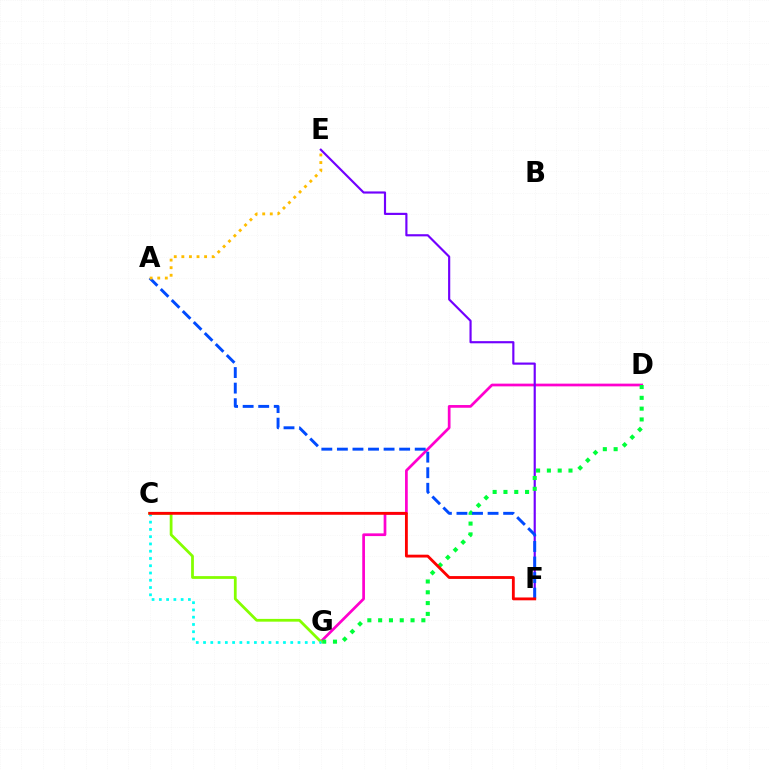{('D', 'G'): [{'color': '#ff00cf', 'line_style': 'solid', 'thickness': 1.96}, {'color': '#00ff39', 'line_style': 'dotted', 'thickness': 2.94}], ('E', 'F'): [{'color': '#7200ff', 'line_style': 'solid', 'thickness': 1.55}], ('A', 'F'): [{'color': '#004bff', 'line_style': 'dashed', 'thickness': 2.11}], ('C', 'G'): [{'color': '#84ff00', 'line_style': 'solid', 'thickness': 2.0}, {'color': '#00fff6', 'line_style': 'dotted', 'thickness': 1.97}], ('C', 'F'): [{'color': '#ff0000', 'line_style': 'solid', 'thickness': 2.04}], ('A', 'E'): [{'color': '#ffbd00', 'line_style': 'dotted', 'thickness': 2.06}]}